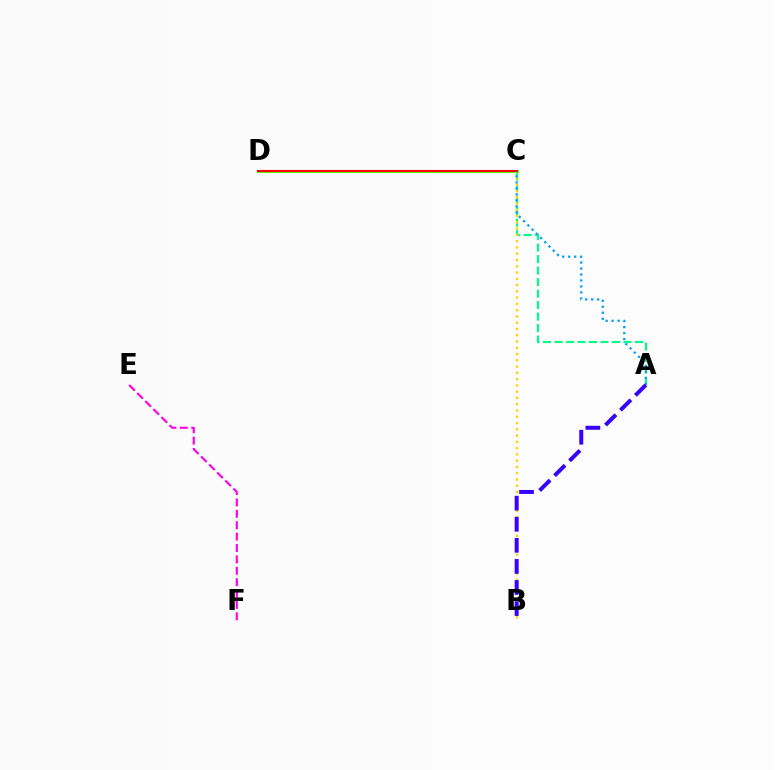{('A', 'C'): [{'color': '#00ff86', 'line_style': 'dashed', 'thickness': 1.56}, {'color': '#009eff', 'line_style': 'dotted', 'thickness': 1.62}], ('B', 'C'): [{'color': '#ffd500', 'line_style': 'dotted', 'thickness': 1.7}], ('C', 'D'): [{'color': '#4fff00', 'line_style': 'solid', 'thickness': 2.15}, {'color': '#ff0000', 'line_style': 'solid', 'thickness': 1.51}], ('E', 'F'): [{'color': '#ff00ed', 'line_style': 'dashed', 'thickness': 1.55}], ('A', 'B'): [{'color': '#3700ff', 'line_style': 'dashed', 'thickness': 2.86}]}